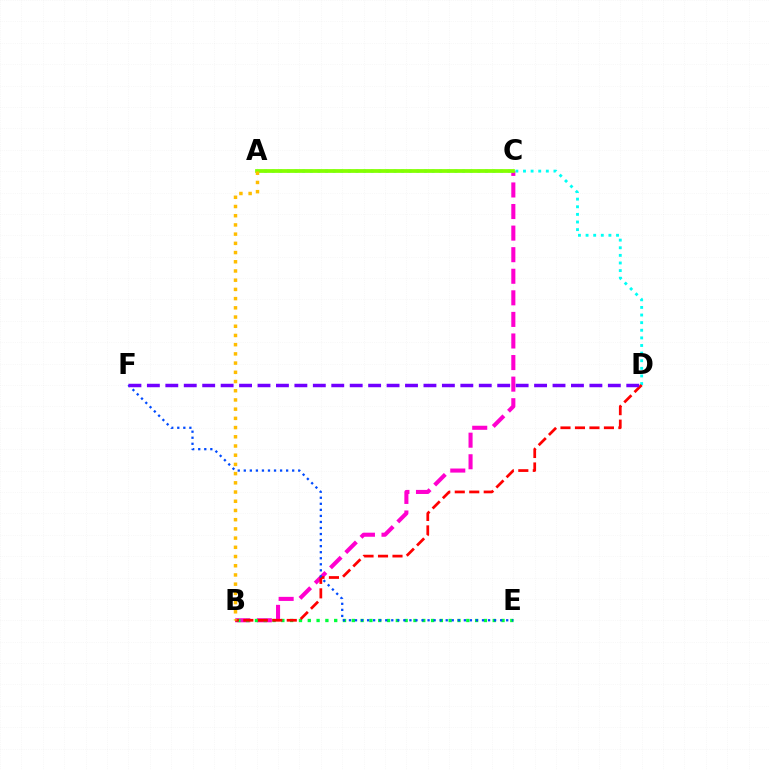{('A', 'D'): [{'color': '#00fff6', 'line_style': 'dotted', 'thickness': 2.07}], ('B', 'C'): [{'color': '#ff00cf', 'line_style': 'dashed', 'thickness': 2.93}], ('B', 'E'): [{'color': '#00ff39', 'line_style': 'dotted', 'thickness': 2.39}], ('A', 'C'): [{'color': '#84ff00', 'line_style': 'solid', 'thickness': 2.71}], ('B', 'D'): [{'color': '#ff0000', 'line_style': 'dashed', 'thickness': 1.97}], ('A', 'B'): [{'color': '#ffbd00', 'line_style': 'dotted', 'thickness': 2.5}], ('E', 'F'): [{'color': '#004bff', 'line_style': 'dotted', 'thickness': 1.64}], ('D', 'F'): [{'color': '#7200ff', 'line_style': 'dashed', 'thickness': 2.5}]}